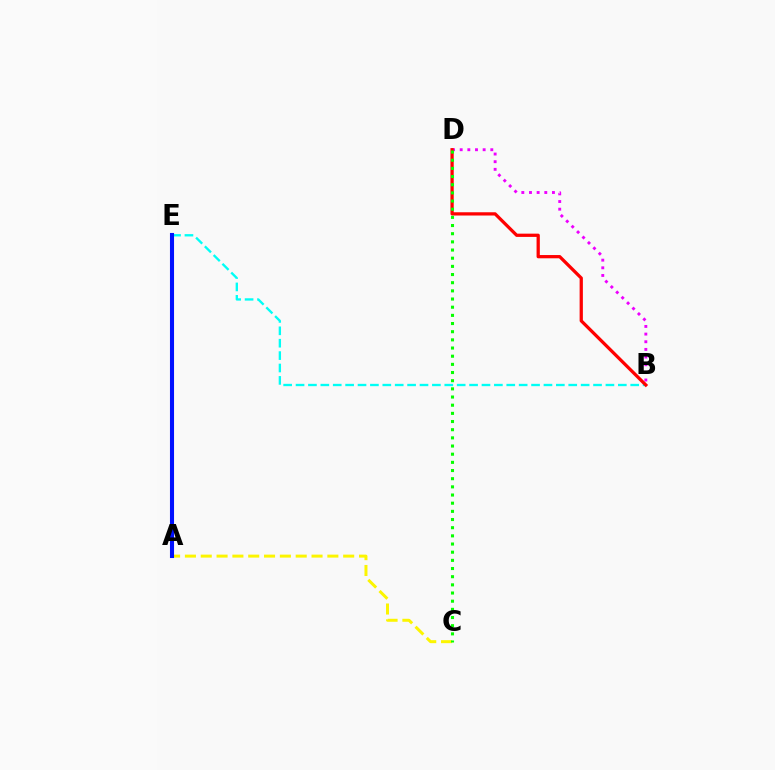{('B', 'D'): [{'color': '#ee00ff', 'line_style': 'dotted', 'thickness': 2.08}, {'color': '#ff0000', 'line_style': 'solid', 'thickness': 2.35}], ('B', 'E'): [{'color': '#00fff6', 'line_style': 'dashed', 'thickness': 1.68}], ('A', 'C'): [{'color': '#fcf500', 'line_style': 'dashed', 'thickness': 2.15}], ('A', 'E'): [{'color': '#0010ff', 'line_style': 'solid', 'thickness': 2.94}], ('C', 'D'): [{'color': '#08ff00', 'line_style': 'dotted', 'thickness': 2.22}]}